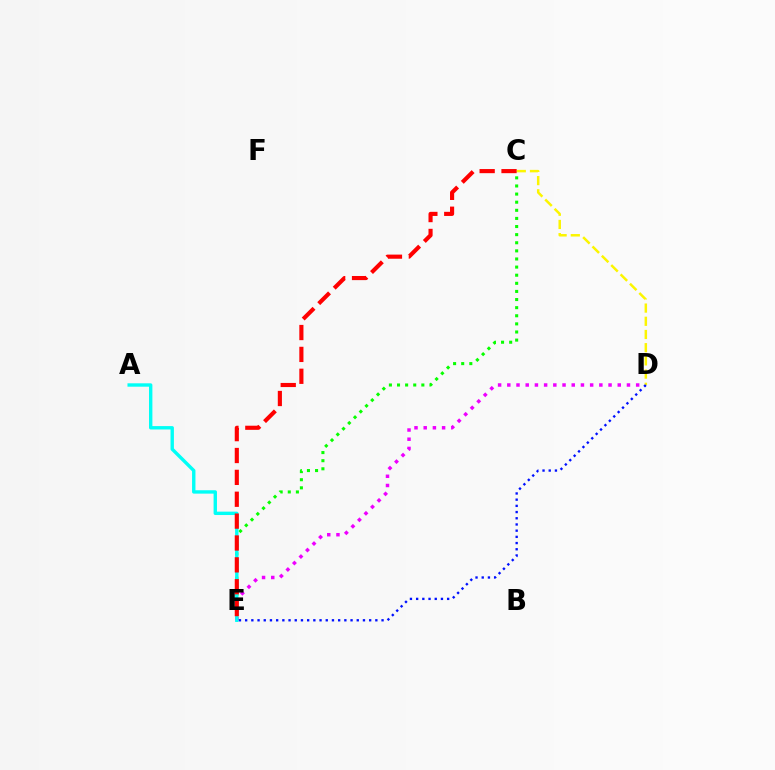{('C', 'E'): [{'color': '#08ff00', 'line_style': 'dotted', 'thickness': 2.2}, {'color': '#ff0000', 'line_style': 'dashed', 'thickness': 2.97}], ('D', 'E'): [{'color': '#ee00ff', 'line_style': 'dotted', 'thickness': 2.5}, {'color': '#0010ff', 'line_style': 'dotted', 'thickness': 1.68}], ('A', 'E'): [{'color': '#00fff6', 'line_style': 'solid', 'thickness': 2.44}], ('C', 'D'): [{'color': '#fcf500', 'line_style': 'dashed', 'thickness': 1.79}]}